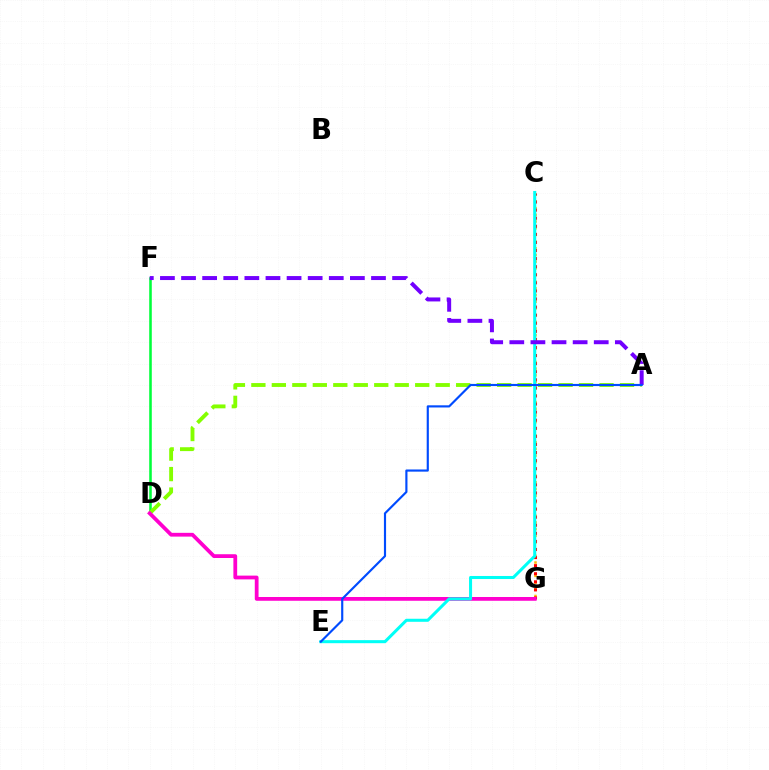{('D', 'F'): [{'color': '#00ff39', 'line_style': 'solid', 'thickness': 1.84}], ('A', 'D'): [{'color': '#84ff00', 'line_style': 'dashed', 'thickness': 2.78}], ('C', 'G'): [{'color': '#ffbd00', 'line_style': 'dotted', 'thickness': 1.82}, {'color': '#ff0000', 'line_style': 'dotted', 'thickness': 2.2}], ('D', 'G'): [{'color': '#ff00cf', 'line_style': 'solid', 'thickness': 2.72}], ('C', 'E'): [{'color': '#00fff6', 'line_style': 'solid', 'thickness': 2.19}], ('A', 'F'): [{'color': '#7200ff', 'line_style': 'dashed', 'thickness': 2.87}], ('A', 'E'): [{'color': '#004bff', 'line_style': 'solid', 'thickness': 1.55}]}